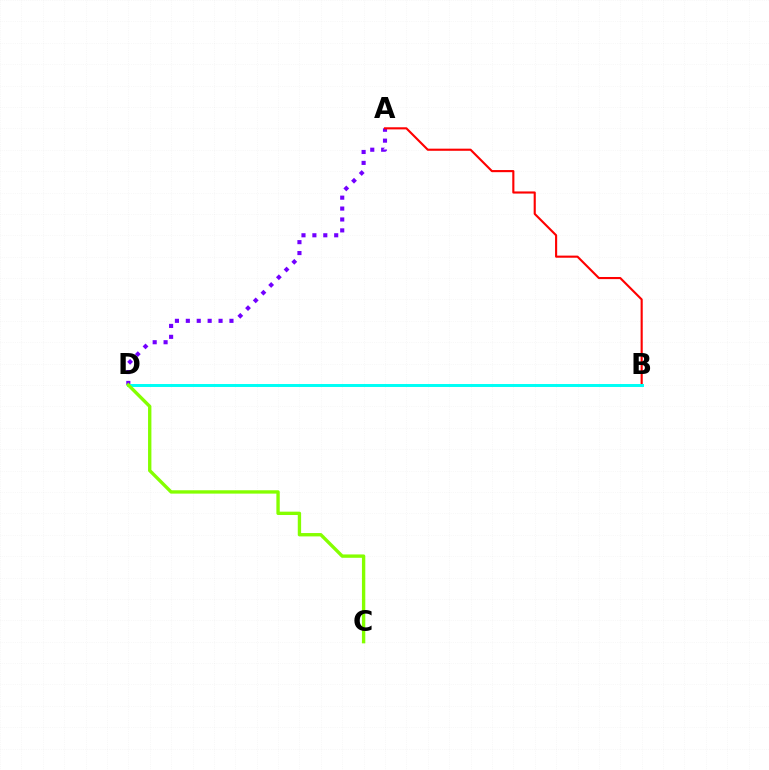{('A', 'D'): [{'color': '#7200ff', 'line_style': 'dotted', 'thickness': 2.96}], ('A', 'B'): [{'color': '#ff0000', 'line_style': 'solid', 'thickness': 1.53}], ('B', 'D'): [{'color': '#00fff6', 'line_style': 'solid', 'thickness': 2.14}], ('C', 'D'): [{'color': '#84ff00', 'line_style': 'solid', 'thickness': 2.42}]}